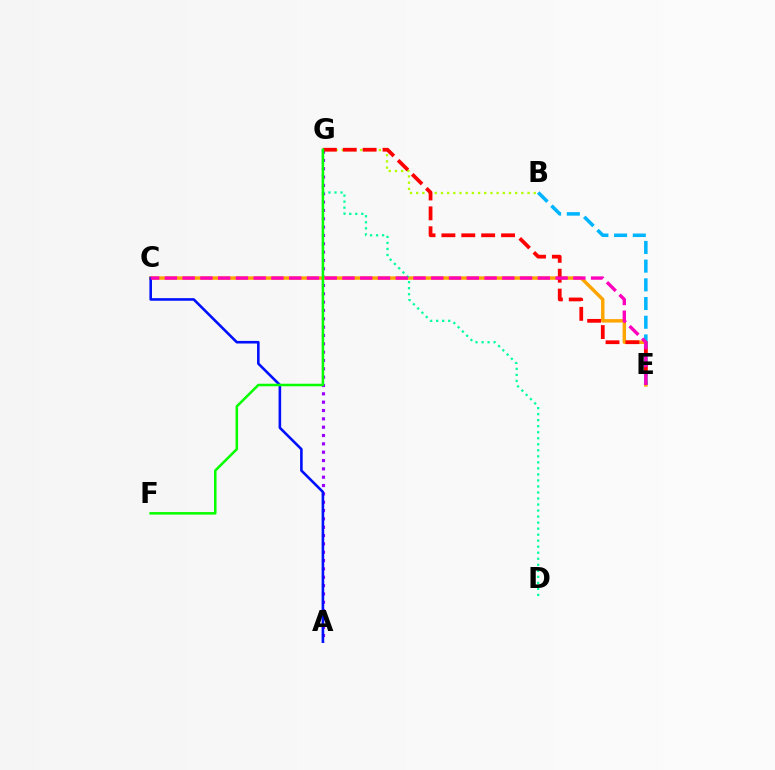{('B', 'G'): [{'color': '#b3ff00', 'line_style': 'dotted', 'thickness': 1.68}], ('A', 'G'): [{'color': '#9b00ff', 'line_style': 'dotted', 'thickness': 2.27}], ('C', 'E'): [{'color': '#ffa500', 'line_style': 'solid', 'thickness': 2.47}, {'color': '#ff00bd', 'line_style': 'dashed', 'thickness': 2.41}], ('E', 'G'): [{'color': '#ff0000', 'line_style': 'dashed', 'thickness': 2.7}], ('D', 'G'): [{'color': '#00ff9d', 'line_style': 'dotted', 'thickness': 1.64}], ('B', 'E'): [{'color': '#00b5ff', 'line_style': 'dashed', 'thickness': 2.54}], ('A', 'C'): [{'color': '#0010ff', 'line_style': 'solid', 'thickness': 1.87}], ('F', 'G'): [{'color': '#08ff00', 'line_style': 'solid', 'thickness': 1.82}]}